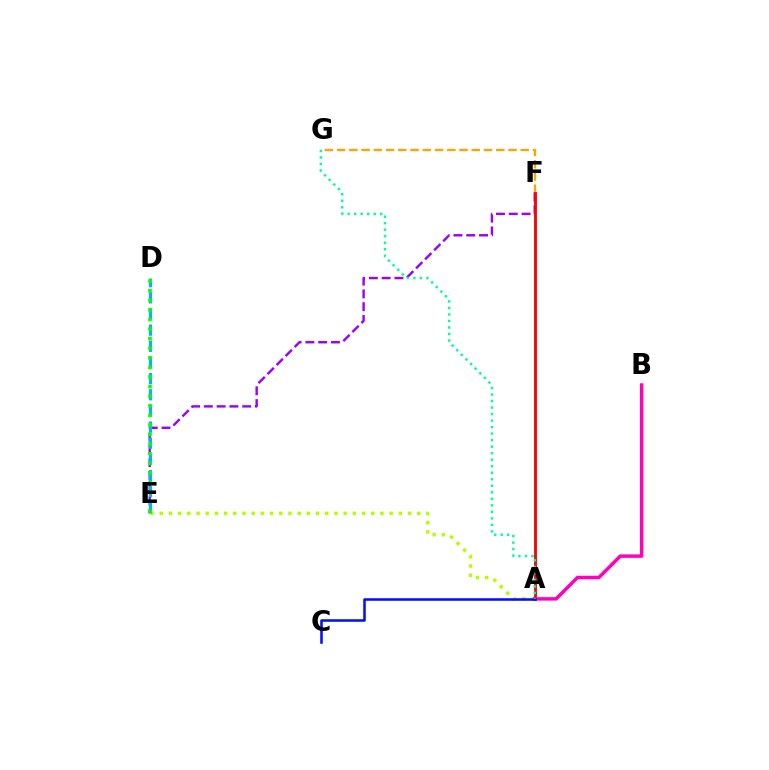{('E', 'F'): [{'color': '#9b00ff', 'line_style': 'dashed', 'thickness': 1.74}], ('F', 'G'): [{'color': '#ffa500', 'line_style': 'dashed', 'thickness': 1.66}], ('A', 'E'): [{'color': '#b3ff00', 'line_style': 'dotted', 'thickness': 2.5}], ('A', 'F'): [{'color': '#ff0000', 'line_style': 'solid', 'thickness': 2.06}], ('A', 'B'): [{'color': '#ff00bd', 'line_style': 'solid', 'thickness': 2.49}], ('D', 'E'): [{'color': '#00b5ff', 'line_style': 'dashed', 'thickness': 2.19}, {'color': '#08ff00', 'line_style': 'dotted', 'thickness': 2.6}], ('A', 'C'): [{'color': '#0010ff', 'line_style': 'solid', 'thickness': 1.83}], ('A', 'G'): [{'color': '#00ff9d', 'line_style': 'dotted', 'thickness': 1.77}]}